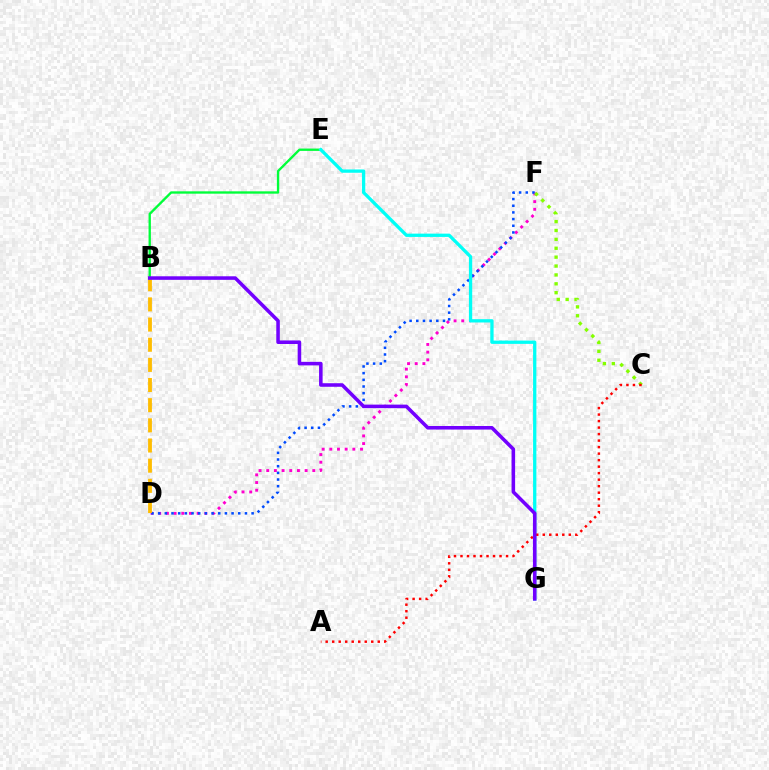{('B', 'E'): [{'color': '#00ff39', 'line_style': 'solid', 'thickness': 1.69}], ('D', 'F'): [{'color': '#ff00cf', 'line_style': 'dotted', 'thickness': 2.09}, {'color': '#004bff', 'line_style': 'dotted', 'thickness': 1.81}], ('C', 'F'): [{'color': '#84ff00', 'line_style': 'dotted', 'thickness': 2.42}], ('B', 'D'): [{'color': '#ffbd00', 'line_style': 'dashed', 'thickness': 2.74}], ('E', 'G'): [{'color': '#00fff6', 'line_style': 'solid', 'thickness': 2.37}], ('A', 'C'): [{'color': '#ff0000', 'line_style': 'dotted', 'thickness': 1.77}], ('B', 'G'): [{'color': '#7200ff', 'line_style': 'solid', 'thickness': 2.56}]}